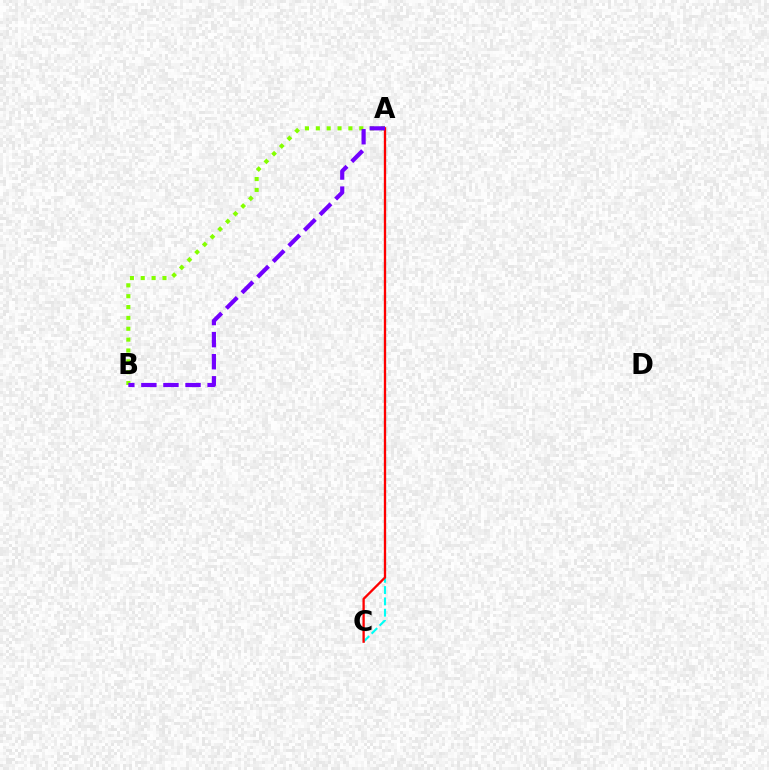{('A', 'C'): [{'color': '#00fff6', 'line_style': 'dashed', 'thickness': 1.53}, {'color': '#ff0000', 'line_style': 'solid', 'thickness': 1.66}], ('A', 'B'): [{'color': '#84ff00', 'line_style': 'dotted', 'thickness': 2.95}, {'color': '#7200ff', 'line_style': 'dashed', 'thickness': 3.0}]}